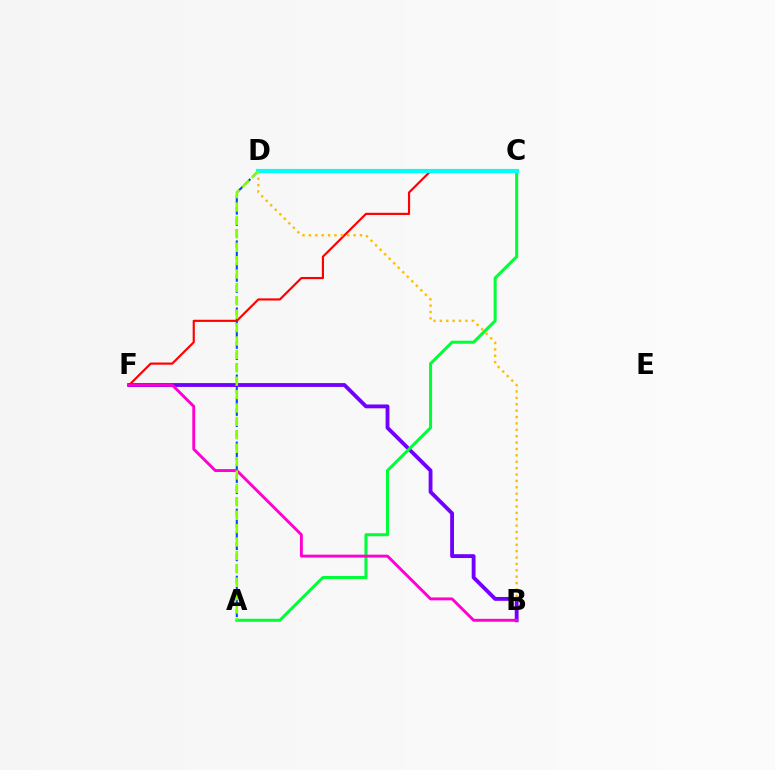{('A', 'D'): [{'color': '#004bff', 'line_style': 'dashed', 'thickness': 1.52}, {'color': '#84ff00', 'line_style': 'dashed', 'thickness': 1.82}], ('C', 'F'): [{'color': '#ff0000', 'line_style': 'solid', 'thickness': 1.55}], ('B', 'D'): [{'color': '#ffbd00', 'line_style': 'dotted', 'thickness': 1.74}], ('B', 'F'): [{'color': '#7200ff', 'line_style': 'solid', 'thickness': 2.76}, {'color': '#ff00cf', 'line_style': 'solid', 'thickness': 2.09}], ('A', 'C'): [{'color': '#00ff39', 'line_style': 'solid', 'thickness': 2.19}], ('C', 'D'): [{'color': '#00fff6', 'line_style': 'solid', 'thickness': 2.99}]}